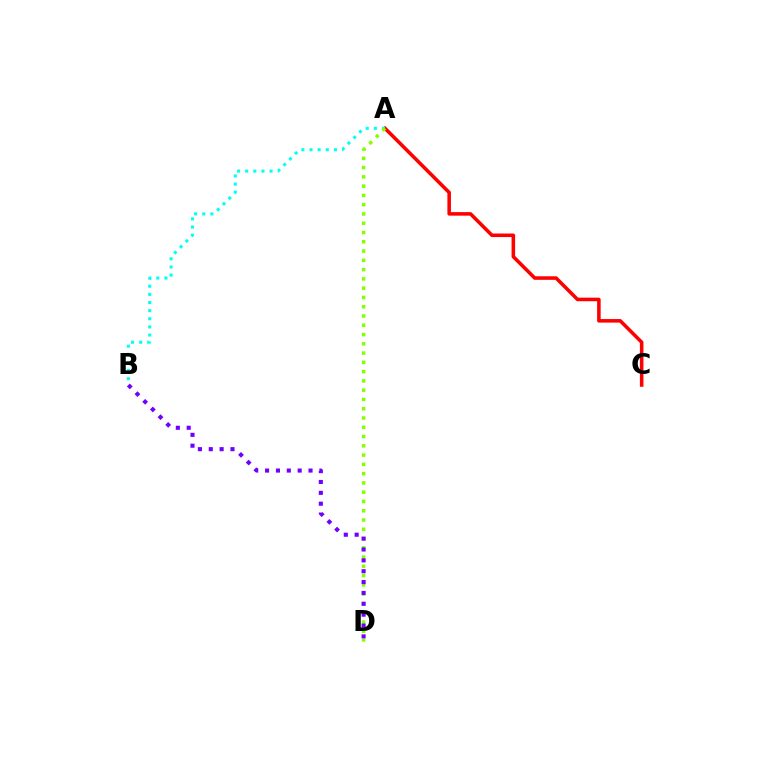{('A', 'C'): [{'color': '#ff0000', 'line_style': 'solid', 'thickness': 2.56}], ('A', 'B'): [{'color': '#00fff6', 'line_style': 'dotted', 'thickness': 2.21}], ('A', 'D'): [{'color': '#84ff00', 'line_style': 'dotted', 'thickness': 2.52}], ('B', 'D'): [{'color': '#7200ff', 'line_style': 'dotted', 'thickness': 2.95}]}